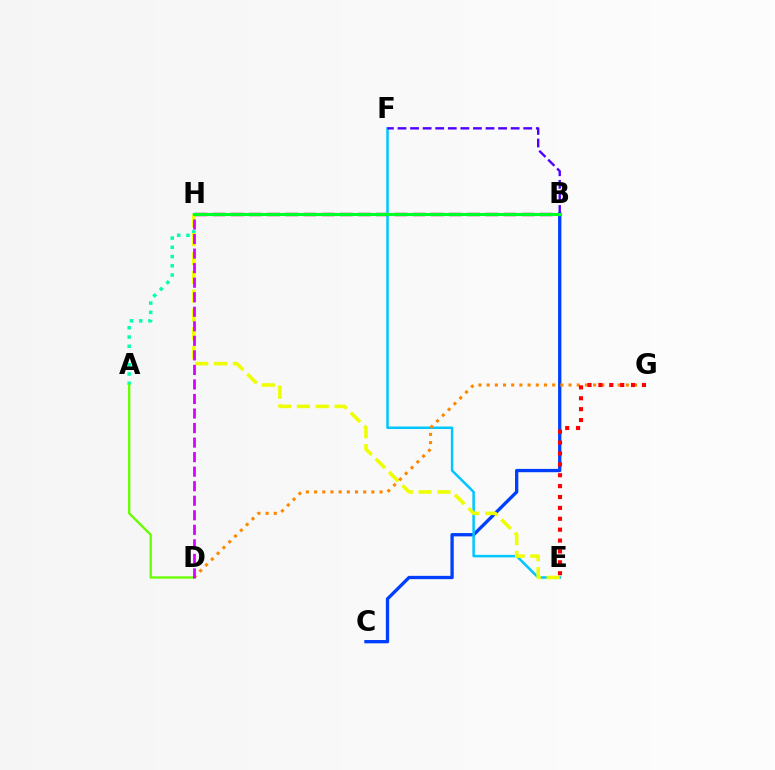{('A', 'H'): [{'color': '#00ffaf', 'line_style': 'dotted', 'thickness': 2.51}], ('B', 'C'): [{'color': '#003fff', 'line_style': 'solid', 'thickness': 2.38}], ('B', 'H'): [{'color': '#ff00a0', 'line_style': 'dashed', 'thickness': 2.47}, {'color': '#00ff27', 'line_style': 'solid', 'thickness': 2.27}], ('E', 'F'): [{'color': '#00c7ff', 'line_style': 'solid', 'thickness': 1.82}], ('B', 'F'): [{'color': '#4f00ff', 'line_style': 'dashed', 'thickness': 1.71}], ('E', 'H'): [{'color': '#eeff00', 'line_style': 'dashed', 'thickness': 2.56}], ('D', 'G'): [{'color': '#ff8800', 'line_style': 'dotted', 'thickness': 2.22}], ('A', 'D'): [{'color': '#66ff00', 'line_style': 'solid', 'thickness': 1.68}], ('E', 'G'): [{'color': '#ff0000', 'line_style': 'dotted', 'thickness': 2.96}], ('D', 'H'): [{'color': '#d600ff', 'line_style': 'dashed', 'thickness': 1.97}]}